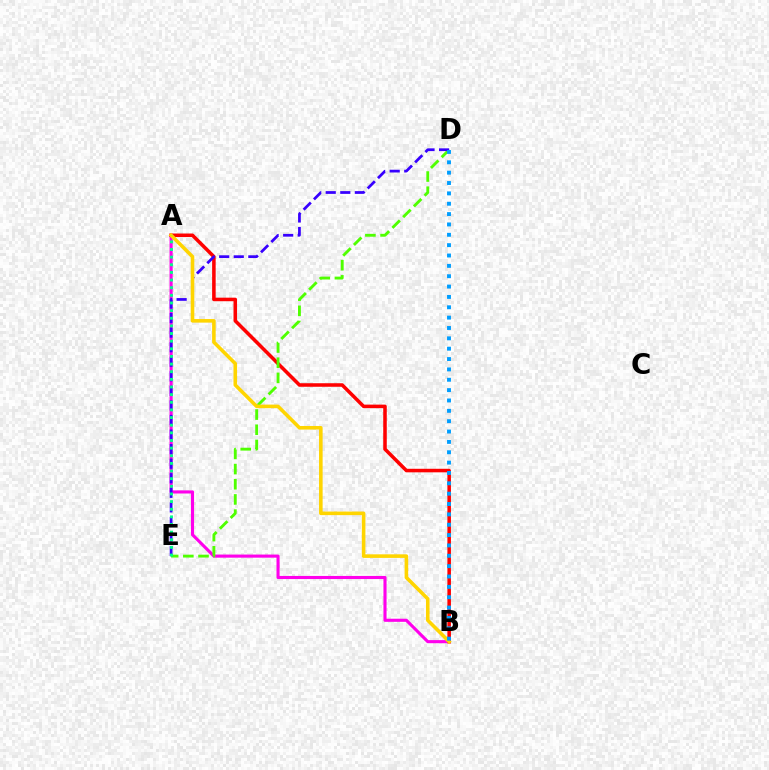{('A', 'B'): [{'color': '#ff00ed', 'line_style': 'solid', 'thickness': 2.24}, {'color': '#ff0000', 'line_style': 'solid', 'thickness': 2.55}, {'color': '#ffd500', 'line_style': 'solid', 'thickness': 2.58}], ('D', 'E'): [{'color': '#4fff00', 'line_style': 'dashed', 'thickness': 2.06}, {'color': '#3700ff', 'line_style': 'dashed', 'thickness': 1.98}], ('A', 'E'): [{'color': '#00ff86', 'line_style': 'dotted', 'thickness': 2.08}], ('B', 'D'): [{'color': '#009eff', 'line_style': 'dotted', 'thickness': 2.81}]}